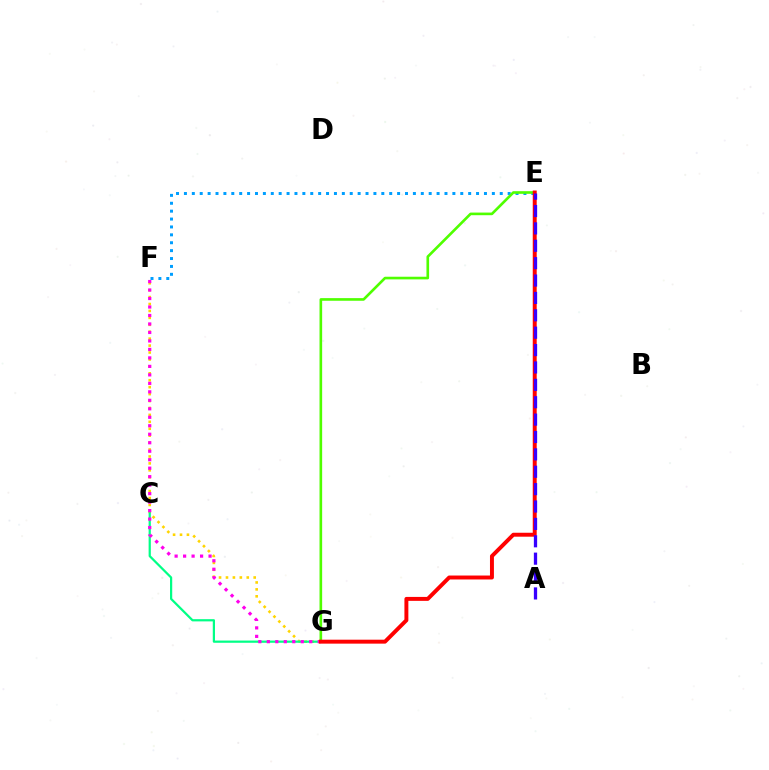{('F', 'G'): [{'color': '#ffd500', 'line_style': 'dotted', 'thickness': 1.88}, {'color': '#ff00ed', 'line_style': 'dotted', 'thickness': 2.3}], ('E', 'F'): [{'color': '#009eff', 'line_style': 'dotted', 'thickness': 2.15}], ('C', 'G'): [{'color': '#00ff86', 'line_style': 'solid', 'thickness': 1.6}], ('E', 'G'): [{'color': '#4fff00', 'line_style': 'solid', 'thickness': 1.9}, {'color': '#ff0000', 'line_style': 'solid', 'thickness': 2.84}], ('A', 'E'): [{'color': '#3700ff', 'line_style': 'dashed', 'thickness': 2.36}]}